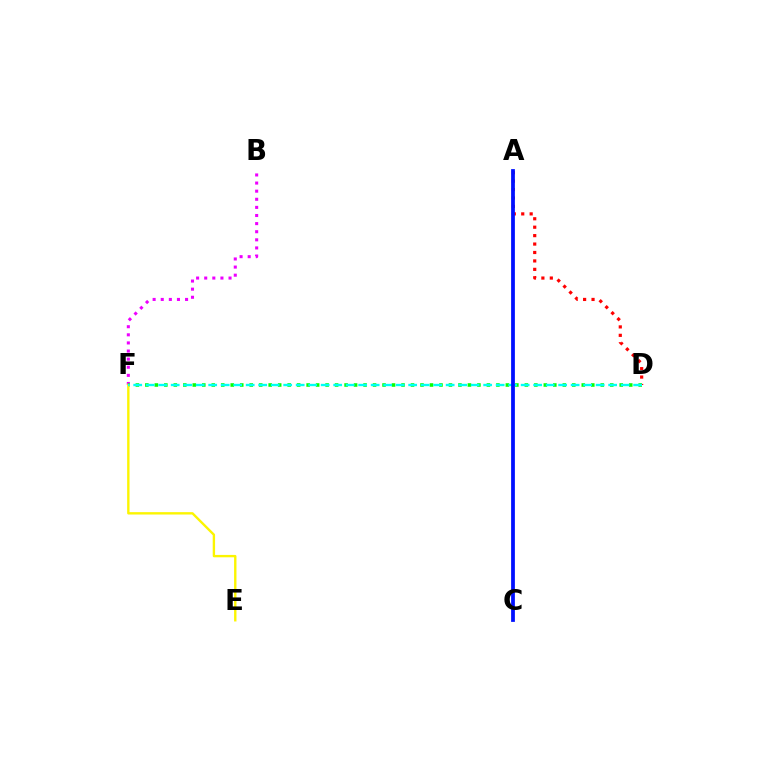{('A', 'D'): [{'color': '#ff0000', 'line_style': 'dotted', 'thickness': 2.29}], ('B', 'F'): [{'color': '#ee00ff', 'line_style': 'dotted', 'thickness': 2.2}], ('D', 'F'): [{'color': '#08ff00', 'line_style': 'dotted', 'thickness': 2.58}, {'color': '#00fff6', 'line_style': 'dashed', 'thickness': 1.7}], ('E', 'F'): [{'color': '#fcf500', 'line_style': 'solid', 'thickness': 1.71}], ('A', 'C'): [{'color': '#0010ff', 'line_style': 'solid', 'thickness': 2.71}]}